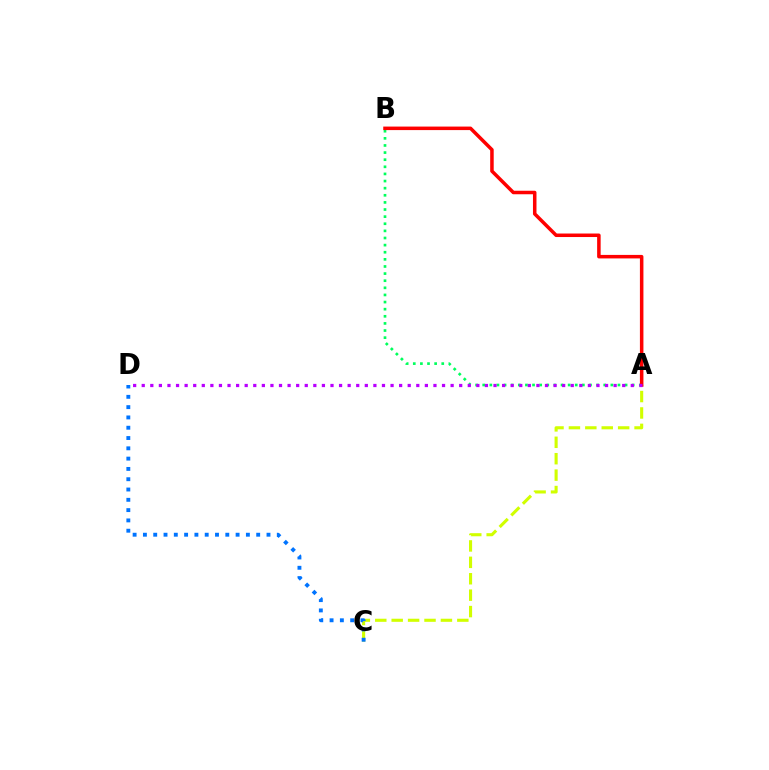{('A', 'B'): [{'color': '#00ff5c', 'line_style': 'dotted', 'thickness': 1.93}, {'color': '#ff0000', 'line_style': 'solid', 'thickness': 2.53}], ('A', 'C'): [{'color': '#d1ff00', 'line_style': 'dashed', 'thickness': 2.23}], ('C', 'D'): [{'color': '#0074ff', 'line_style': 'dotted', 'thickness': 2.8}], ('A', 'D'): [{'color': '#b900ff', 'line_style': 'dotted', 'thickness': 2.33}]}